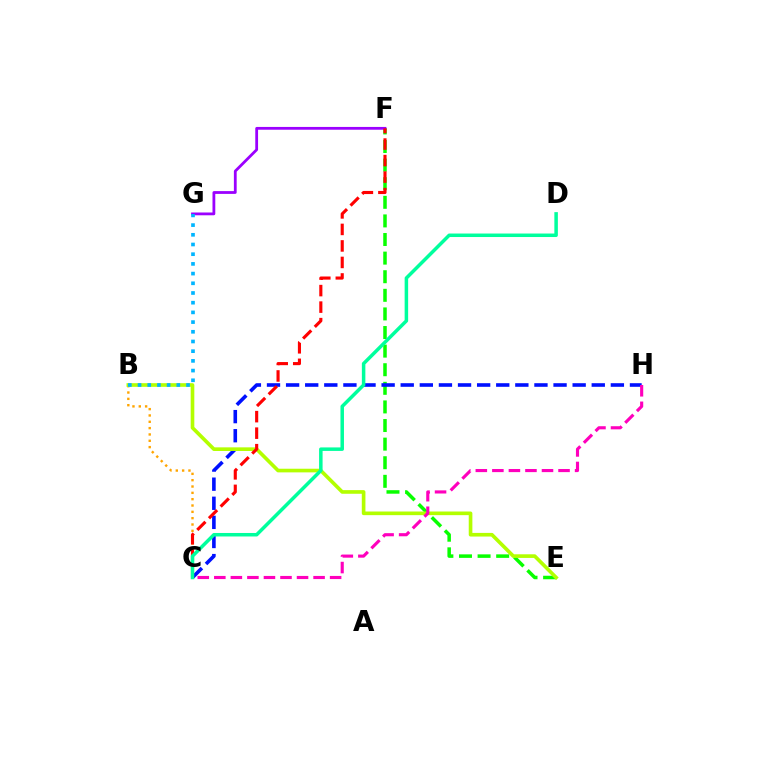{('E', 'F'): [{'color': '#08ff00', 'line_style': 'dashed', 'thickness': 2.53}], ('B', 'C'): [{'color': '#ffa500', 'line_style': 'dotted', 'thickness': 1.72}], ('C', 'H'): [{'color': '#0010ff', 'line_style': 'dashed', 'thickness': 2.6}, {'color': '#ff00bd', 'line_style': 'dashed', 'thickness': 2.25}], ('F', 'G'): [{'color': '#9b00ff', 'line_style': 'solid', 'thickness': 2.01}], ('B', 'E'): [{'color': '#b3ff00', 'line_style': 'solid', 'thickness': 2.62}], ('B', 'G'): [{'color': '#00b5ff', 'line_style': 'dotted', 'thickness': 2.64}], ('C', 'F'): [{'color': '#ff0000', 'line_style': 'dashed', 'thickness': 2.24}], ('C', 'D'): [{'color': '#00ff9d', 'line_style': 'solid', 'thickness': 2.52}]}